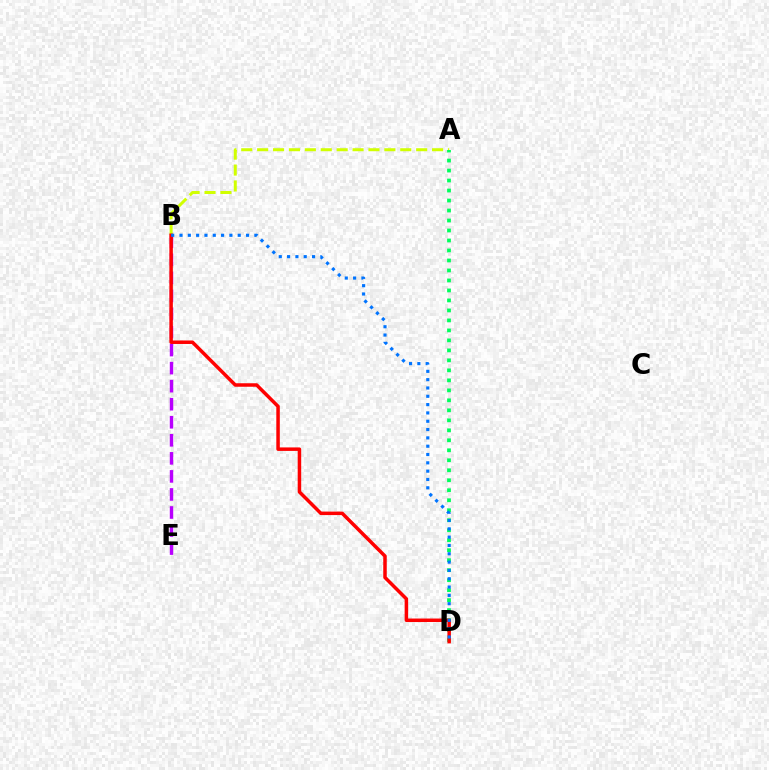{('A', 'B'): [{'color': '#d1ff00', 'line_style': 'dashed', 'thickness': 2.16}], ('A', 'D'): [{'color': '#00ff5c', 'line_style': 'dotted', 'thickness': 2.71}], ('B', 'E'): [{'color': '#b900ff', 'line_style': 'dashed', 'thickness': 2.45}], ('B', 'D'): [{'color': '#ff0000', 'line_style': 'solid', 'thickness': 2.52}, {'color': '#0074ff', 'line_style': 'dotted', 'thickness': 2.26}]}